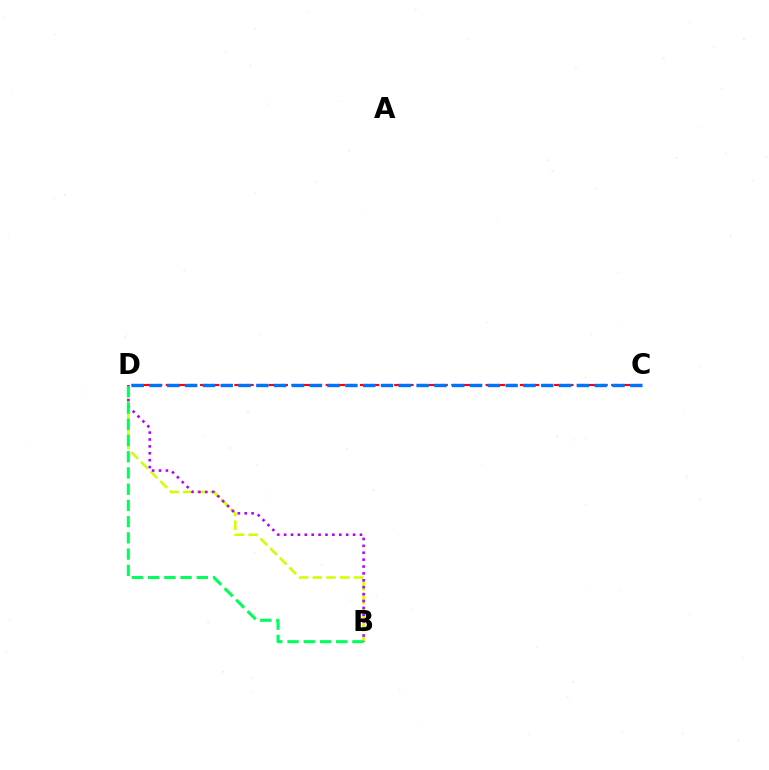{('B', 'D'): [{'color': '#d1ff00', 'line_style': 'dashed', 'thickness': 1.86}, {'color': '#b900ff', 'line_style': 'dotted', 'thickness': 1.87}, {'color': '#00ff5c', 'line_style': 'dashed', 'thickness': 2.2}], ('C', 'D'): [{'color': '#ff0000', 'line_style': 'dashed', 'thickness': 1.55}, {'color': '#0074ff', 'line_style': 'dashed', 'thickness': 2.42}]}